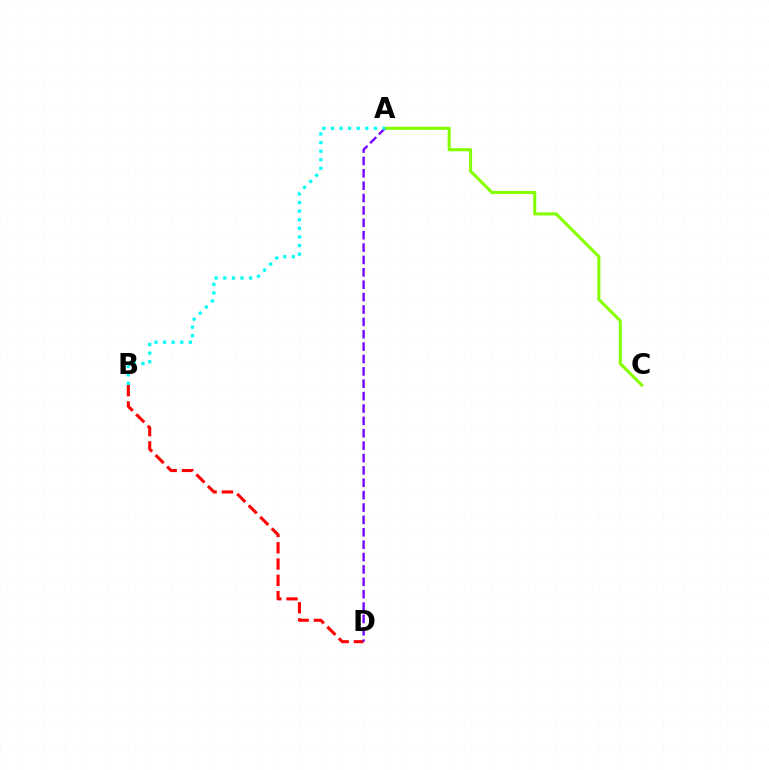{('A', 'C'): [{'color': '#84ff00', 'line_style': 'solid', 'thickness': 2.22}], ('B', 'D'): [{'color': '#ff0000', 'line_style': 'dashed', 'thickness': 2.21}], ('A', 'D'): [{'color': '#7200ff', 'line_style': 'dashed', 'thickness': 1.68}], ('A', 'B'): [{'color': '#00fff6', 'line_style': 'dotted', 'thickness': 2.34}]}